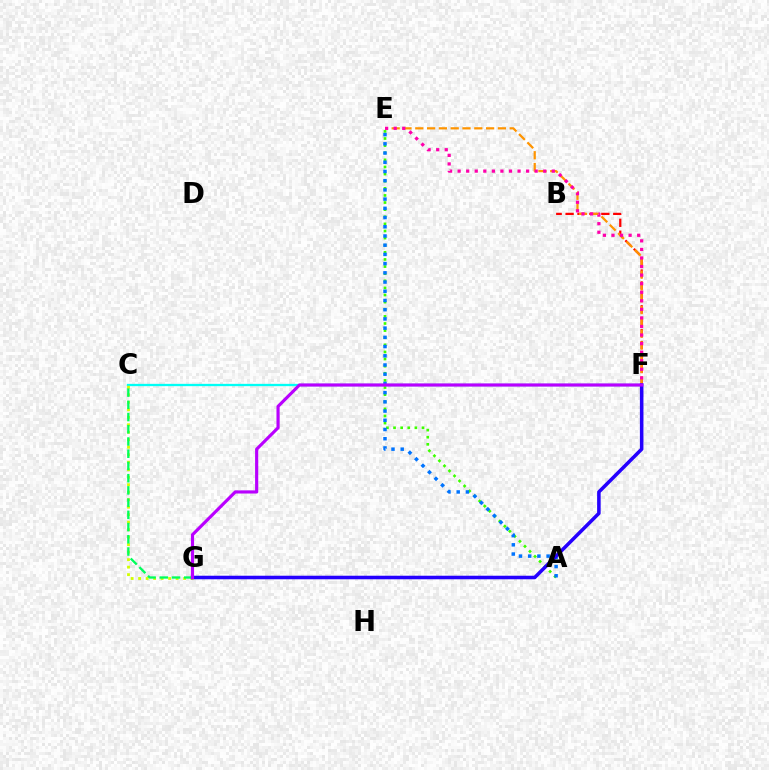{('B', 'F'): [{'color': '#ff0000', 'line_style': 'dashed', 'thickness': 1.62}], ('A', 'E'): [{'color': '#3dff00', 'line_style': 'dotted', 'thickness': 1.93}, {'color': '#0074ff', 'line_style': 'dotted', 'thickness': 2.5}], ('C', 'F'): [{'color': '#00fff6', 'line_style': 'solid', 'thickness': 1.66}], ('E', 'F'): [{'color': '#ff9400', 'line_style': 'dashed', 'thickness': 1.6}, {'color': '#ff00ac', 'line_style': 'dotted', 'thickness': 2.33}], ('C', 'G'): [{'color': '#d1ff00', 'line_style': 'dotted', 'thickness': 2.04}, {'color': '#00ff5c', 'line_style': 'dashed', 'thickness': 1.66}], ('F', 'G'): [{'color': '#2500ff', 'line_style': 'solid', 'thickness': 2.55}, {'color': '#b900ff', 'line_style': 'solid', 'thickness': 2.27}]}